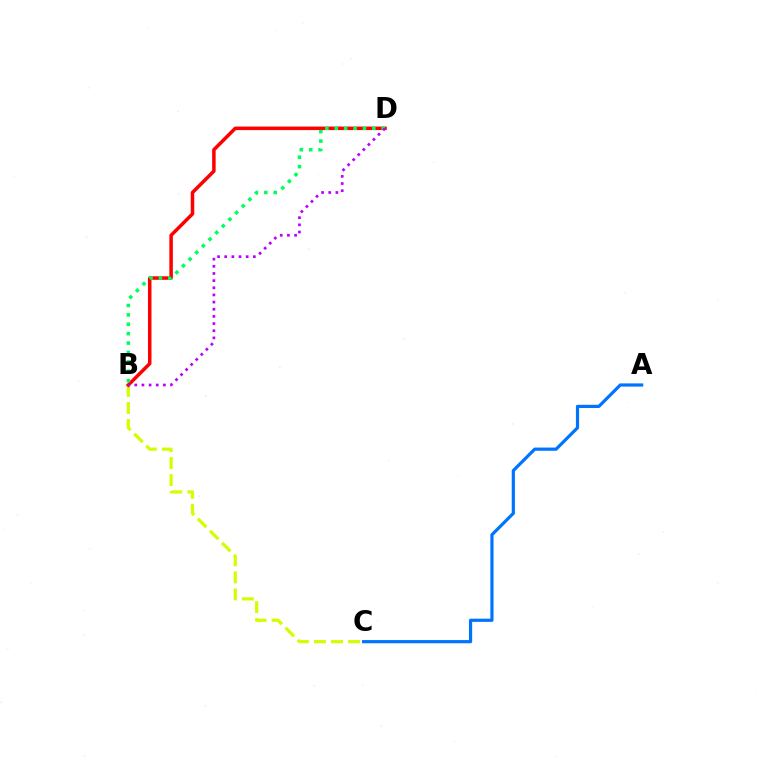{('B', 'C'): [{'color': '#d1ff00', 'line_style': 'dashed', 'thickness': 2.32}], ('B', 'D'): [{'color': '#ff0000', 'line_style': 'solid', 'thickness': 2.53}, {'color': '#00ff5c', 'line_style': 'dotted', 'thickness': 2.55}, {'color': '#b900ff', 'line_style': 'dotted', 'thickness': 1.94}], ('A', 'C'): [{'color': '#0074ff', 'line_style': 'solid', 'thickness': 2.3}]}